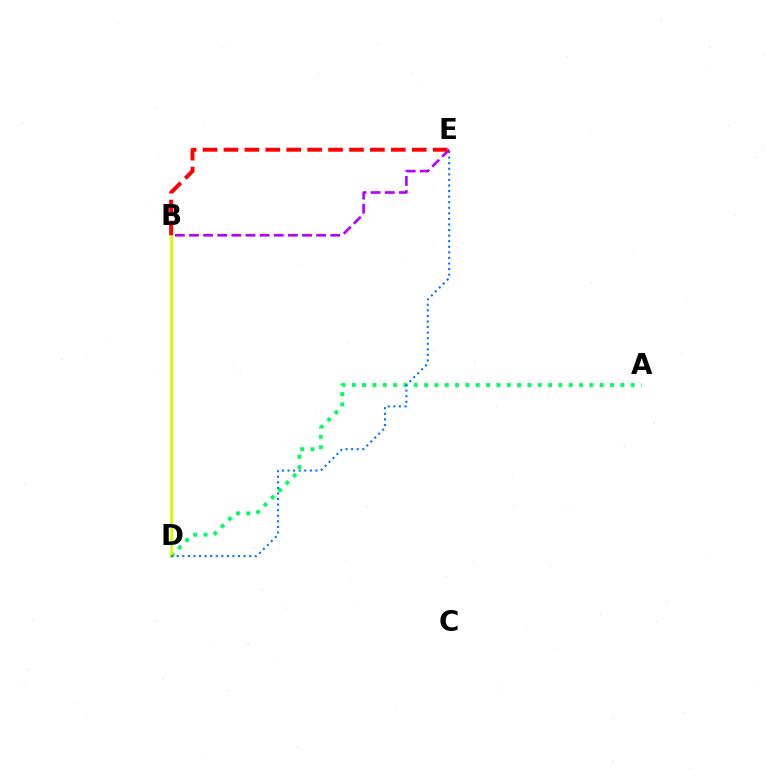{('A', 'D'): [{'color': '#00ff5c', 'line_style': 'dotted', 'thickness': 2.81}], ('B', 'D'): [{'color': '#d1ff00', 'line_style': 'solid', 'thickness': 2.08}], ('D', 'E'): [{'color': '#0074ff', 'line_style': 'dotted', 'thickness': 1.51}], ('B', 'E'): [{'color': '#b900ff', 'line_style': 'dashed', 'thickness': 1.92}, {'color': '#ff0000', 'line_style': 'dashed', 'thickness': 2.84}]}